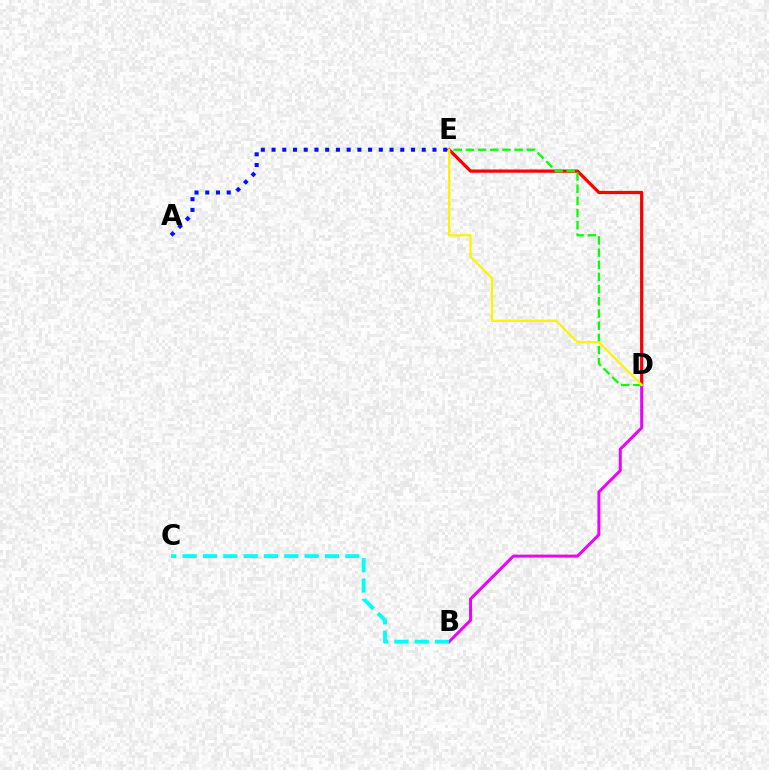{('D', 'E'): [{'color': '#ff0000', 'line_style': 'solid', 'thickness': 2.33}, {'color': '#08ff00', 'line_style': 'dashed', 'thickness': 1.66}, {'color': '#fcf500', 'line_style': 'solid', 'thickness': 1.64}], ('B', 'D'): [{'color': '#ee00ff', 'line_style': 'solid', 'thickness': 2.14}], ('A', 'E'): [{'color': '#0010ff', 'line_style': 'dotted', 'thickness': 2.91}], ('B', 'C'): [{'color': '#00fff6', 'line_style': 'dashed', 'thickness': 2.76}]}